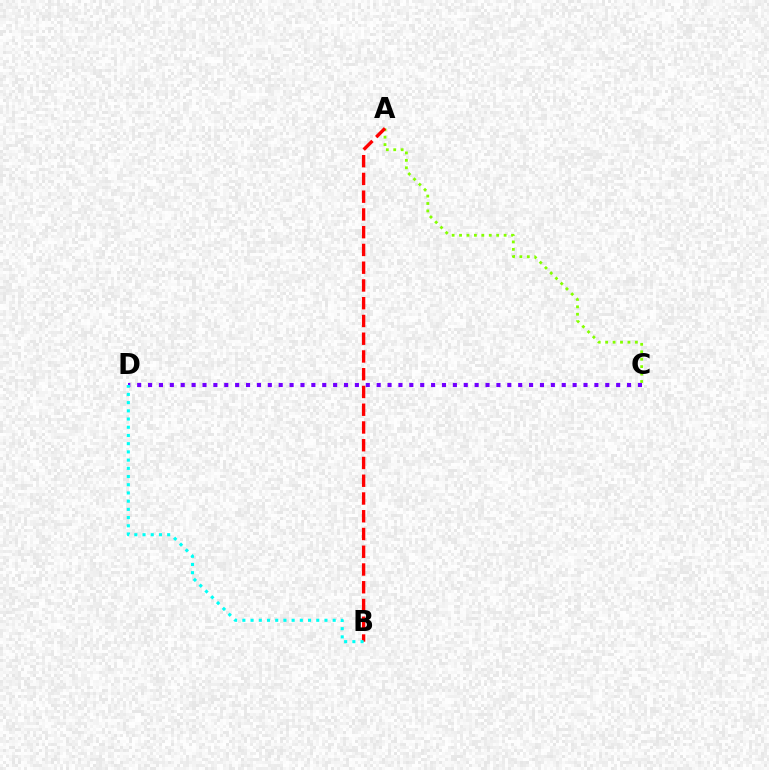{('A', 'C'): [{'color': '#84ff00', 'line_style': 'dotted', 'thickness': 2.02}], ('A', 'B'): [{'color': '#ff0000', 'line_style': 'dashed', 'thickness': 2.41}], ('C', 'D'): [{'color': '#7200ff', 'line_style': 'dotted', 'thickness': 2.96}], ('B', 'D'): [{'color': '#00fff6', 'line_style': 'dotted', 'thickness': 2.23}]}